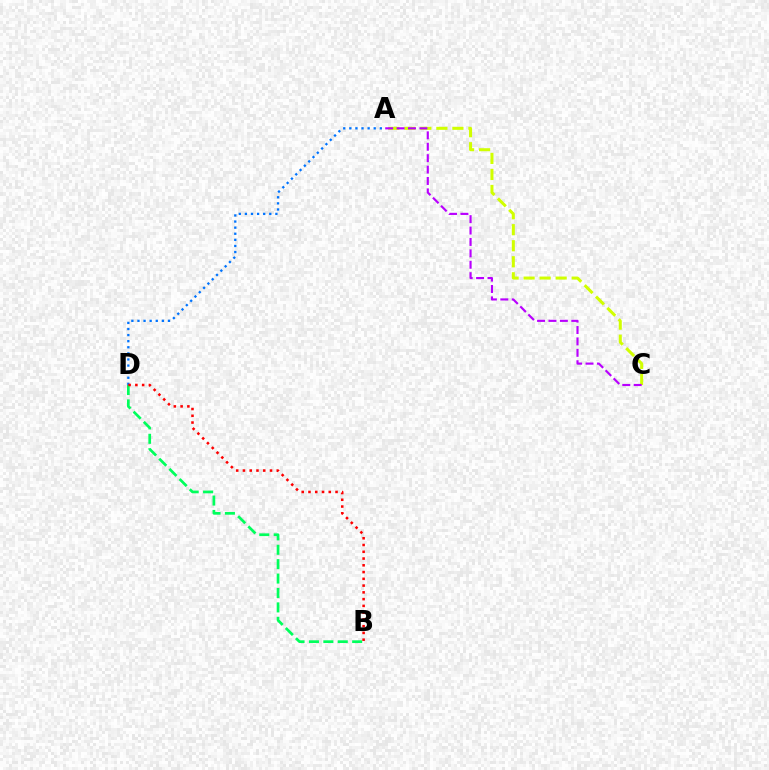{('A', 'D'): [{'color': '#0074ff', 'line_style': 'dotted', 'thickness': 1.66}], ('B', 'D'): [{'color': '#00ff5c', 'line_style': 'dashed', 'thickness': 1.96}, {'color': '#ff0000', 'line_style': 'dotted', 'thickness': 1.84}], ('A', 'C'): [{'color': '#d1ff00', 'line_style': 'dashed', 'thickness': 2.18}, {'color': '#b900ff', 'line_style': 'dashed', 'thickness': 1.55}]}